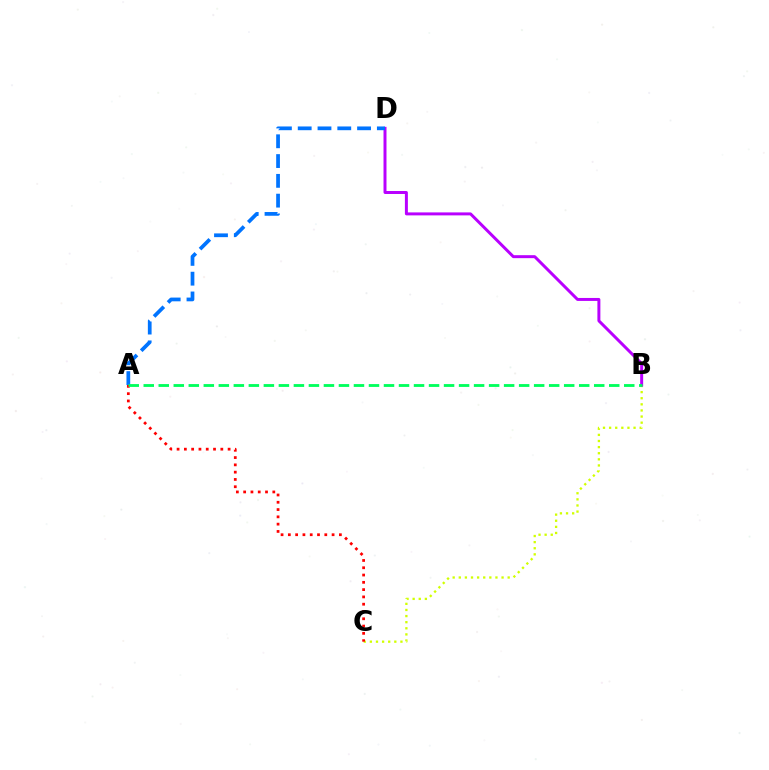{('B', 'C'): [{'color': '#d1ff00', 'line_style': 'dotted', 'thickness': 1.66}], ('A', 'C'): [{'color': '#ff0000', 'line_style': 'dotted', 'thickness': 1.98}], ('B', 'D'): [{'color': '#b900ff', 'line_style': 'solid', 'thickness': 2.14}], ('A', 'D'): [{'color': '#0074ff', 'line_style': 'dashed', 'thickness': 2.69}], ('A', 'B'): [{'color': '#00ff5c', 'line_style': 'dashed', 'thickness': 2.04}]}